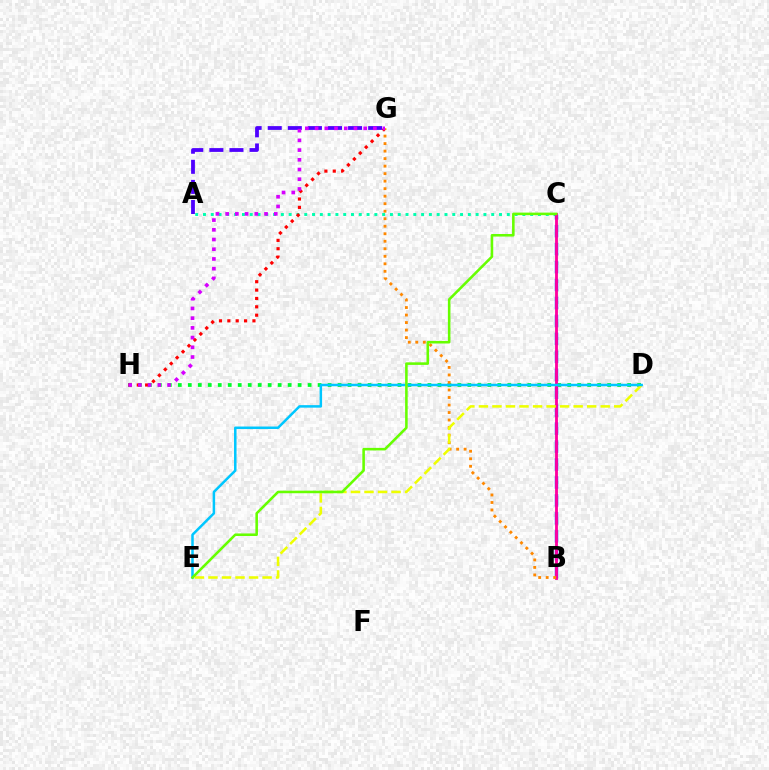{('A', 'C'): [{'color': '#00ffaf', 'line_style': 'dotted', 'thickness': 2.12}], ('D', 'H'): [{'color': '#00ff27', 'line_style': 'dotted', 'thickness': 2.71}], ('B', 'C'): [{'color': '#003fff', 'line_style': 'dashed', 'thickness': 2.44}, {'color': '#ff00a0', 'line_style': 'solid', 'thickness': 2.04}], ('G', 'H'): [{'color': '#ff0000', 'line_style': 'dotted', 'thickness': 2.27}, {'color': '#d600ff', 'line_style': 'dotted', 'thickness': 2.64}], ('B', 'G'): [{'color': '#ff8800', 'line_style': 'dotted', 'thickness': 2.04}], ('D', 'E'): [{'color': '#eeff00', 'line_style': 'dashed', 'thickness': 1.84}, {'color': '#00c7ff', 'line_style': 'solid', 'thickness': 1.81}], ('A', 'G'): [{'color': '#4f00ff', 'line_style': 'dashed', 'thickness': 2.73}], ('C', 'E'): [{'color': '#66ff00', 'line_style': 'solid', 'thickness': 1.85}]}